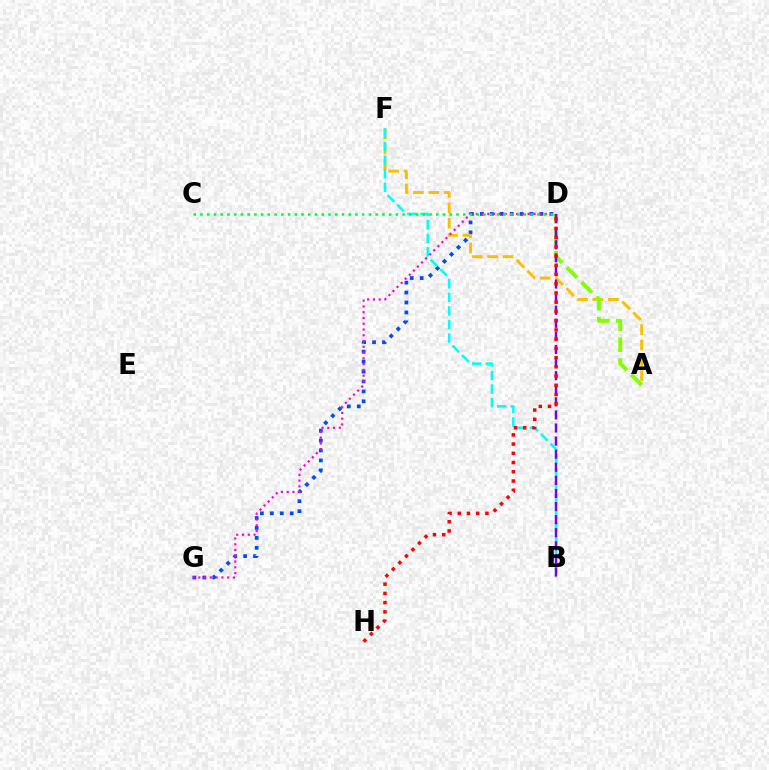{('D', 'G'): [{'color': '#004bff', 'line_style': 'dotted', 'thickness': 2.7}, {'color': '#ff00cf', 'line_style': 'dotted', 'thickness': 1.57}], ('A', 'F'): [{'color': '#ffbd00', 'line_style': 'dashed', 'thickness': 2.09}], ('B', 'F'): [{'color': '#00fff6', 'line_style': 'dashed', 'thickness': 1.84}], ('A', 'D'): [{'color': '#84ff00', 'line_style': 'dashed', 'thickness': 2.85}], ('C', 'D'): [{'color': '#00ff39', 'line_style': 'dotted', 'thickness': 1.83}], ('B', 'D'): [{'color': '#7200ff', 'line_style': 'dashed', 'thickness': 1.78}], ('D', 'H'): [{'color': '#ff0000', 'line_style': 'dotted', 'thickness': 2.51}]}